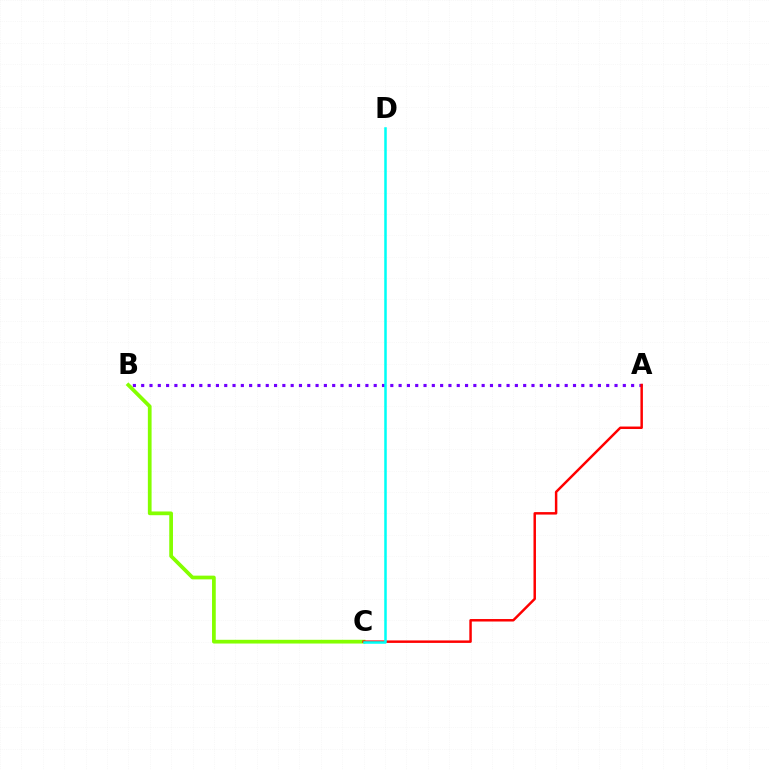{('A', 'B'): [{'color': '#7200ff', 'line_style': 'dotted', 'thickness': 2.26}], ('B', 'C'): [{'color': '#84ff00', 'line_style': 'solid', 'thickness': 2.69}], ('A', 'C'): [{'color': '#ff0000', 'line_style': 'solid', 'thickness': 1.78}], ('C', 'D'): [{'color': '#00fff6', 'line_style': 'solid', 'thickness': 1.82}]}